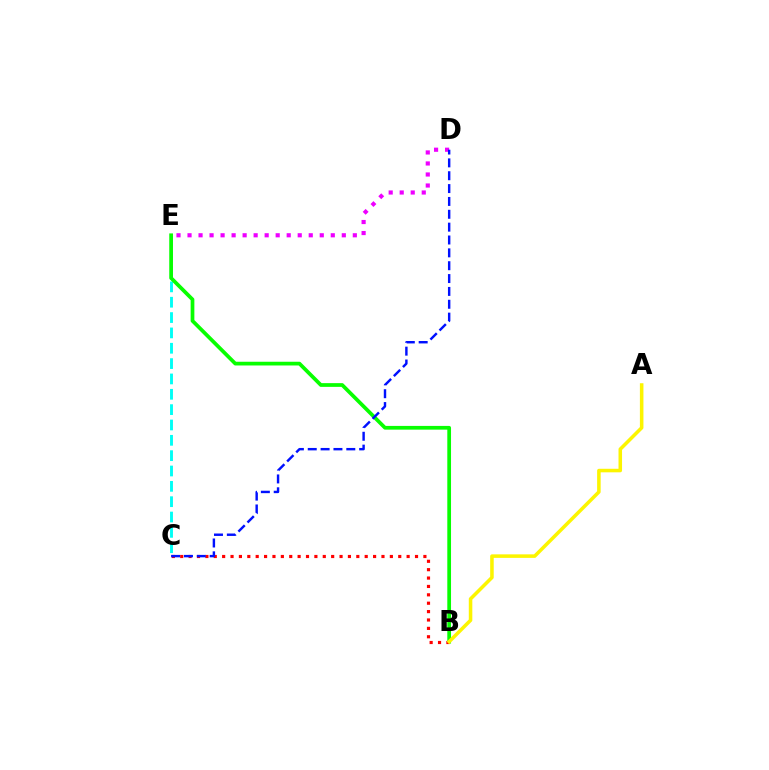{('C', 'E'): [{'color': '#00fff6', 'line_style': 'dashed', 'thickness': 2.08}], ('B', 'E'): [{'color': '#08ff00', 'line_style': 'solid', 'thickness': 2.68}], ('B', 'C'): [{'color': '#ff0000', 'line_style': 'dotted', 'thickness': 2.28}], ('D', 'E'): [{'color': '#ee00ff', 'line_style': 'dotted', 'thickness': 2.99}], ('A', 'B'): [{'color': '#fcf500', 'line_style': 'solid', 'thickness': 2.54}], ('C', 'D'): [{'color': '#0010ff', 'line_style': 'dashed', 'thickness': 1.75}]}